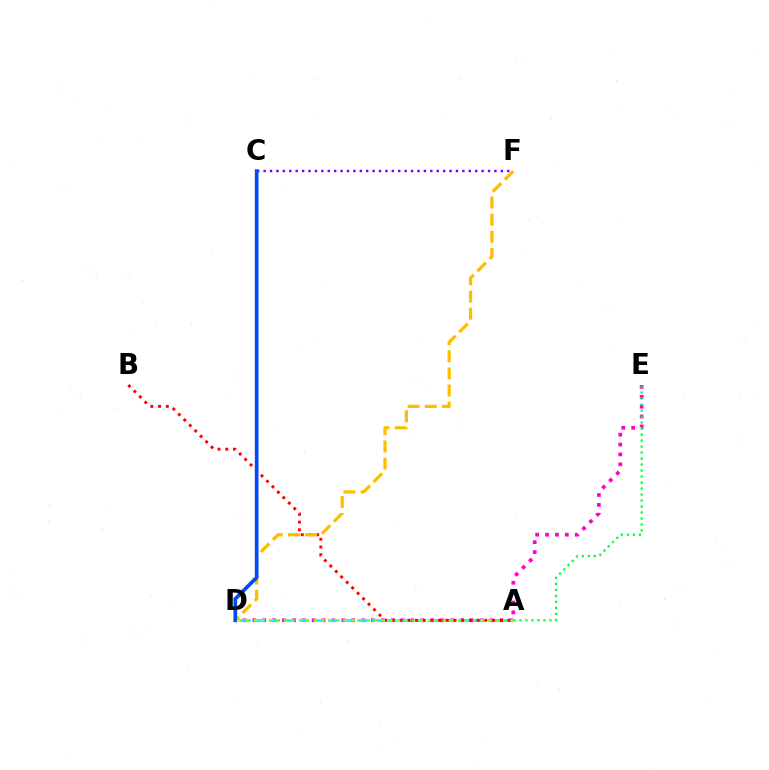{('D', 'E'): [{'color': '#ff00cf', 'line_style': 'dotted', 'thickness': 2.69}], ('A', 'D'): [{'color': '#00fff6', 'line_style': 'dashed', 'thickness': 1.98}, {'color': '#84ff00', 'line_style': 'dotted', 'thickness': 2.05}], ('C', 'F'): [{'color': '#7200ff', 'line_style': 'dotted', 'thickness': 1.74}], ('A', 'B'): [{'color': '#ff0000', 'line_style': 'dotted', 'thickness': 2.1}], ('A', 'E'): [{'color': '#00ff39', 'line_style': 'dotted', 'thickness': 1.63}], ('D', 'F'): [{'color': '#ffbd00', 'line_style': 'dashed', 'thickness': 2.33}], ('C', 'D'): [{'color': '#004bff', 'line_style': 'solid', 'thickness': 2.66}]}